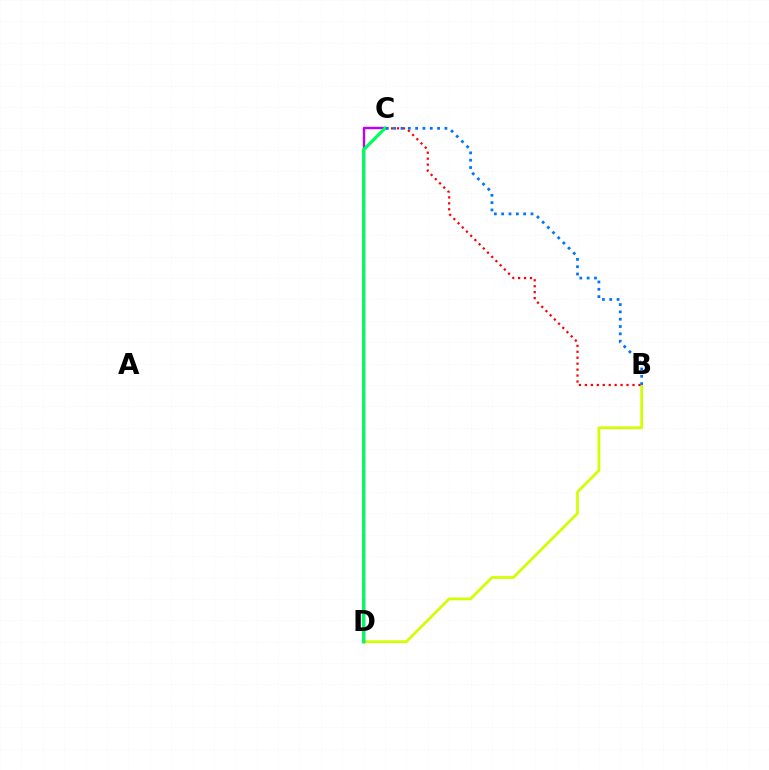{('B', 'D'): [{'color': '#d1ff00', 'line_style': 'solid', 'thickness': 1.97}], ('B', 'C'): [{'color': '#ff0000', 'line_style': 'dotted', 'thickness': 1.62}, {'color': '#0074ff', 'line_style': 'dotted', 'thickness': 1.99}], ('C', 'D'): [{'color': '#b900ff', 'line_style': 'solid', 'thickness': 1.73}, {'color': '#00ff5c', 'line_style': 'solid', 'thickness': 2.35}]}